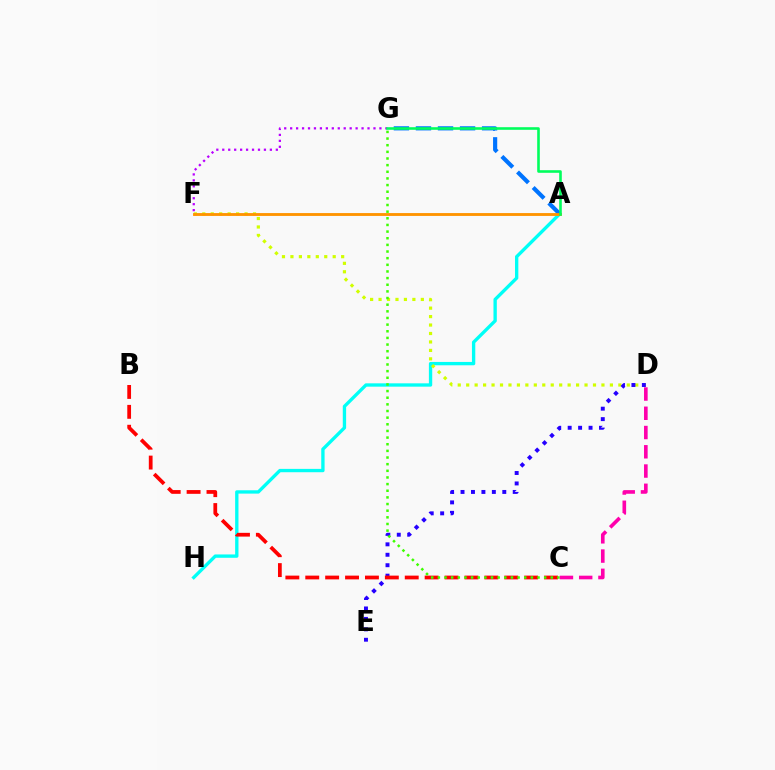{('A', 'H'): [{'color': '#00fff6', 'line_style': 'solid', 'thickness': 2.4}], ('D', 'F'): [{'color': '#d1ff00', 'line_style': 'dotted', 'thickness': 2.3}], ('D', 'E'): [{'color': '#2500ff', 'line_style': 'dotted', 'thickness': 2.84}], ('A', 'G'): [{'color': '#0074ff', 'line_style': 'dashed', 'thickness': 3.0}, {'color': '#00ff5c', 'line_style': 'solid', 'thickness': 1.87}], ('B', 'C'): [{'color': '#ff0000', 'line_style': 'dashed', 'thickness': 2.7}], ('A', 'F'): [{'color': '#ff9400', 'line_style': 'solid', 'thickness': 2.05}], ('F', 'G'): [{'color': '#b900ff', 'line_style': 'dotted', 'thickness': 1.62}], ('C', 'G'): [{'color': '#3dff00', 'line_style': 'dotted', 'thickness': 1.81}], ('C', 'D'): [{'color': '#ff00ac', 'line_style': 'dashed', 'thickness': 2.62}]}